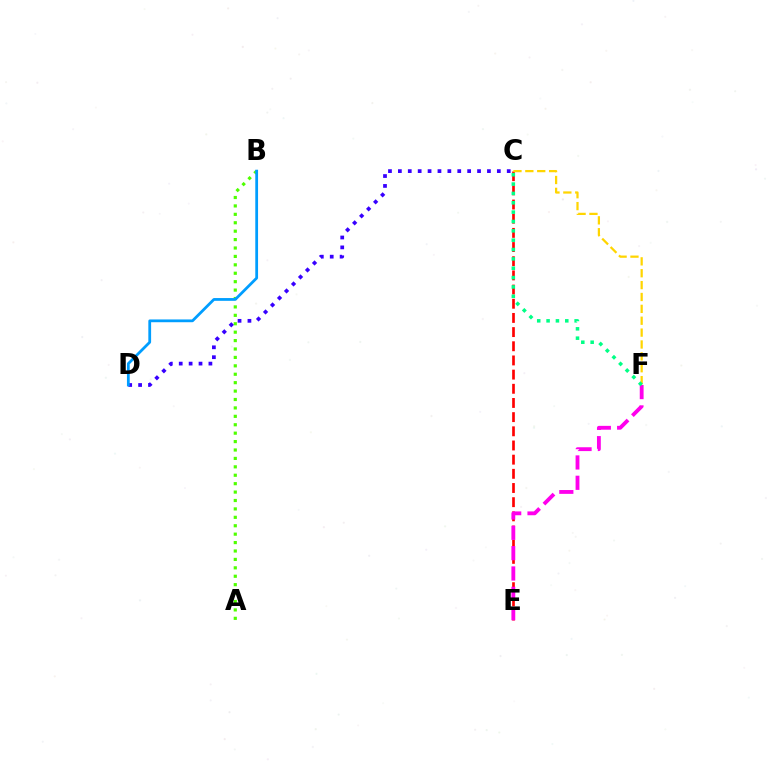{('A', 'B'): [{'color': '#4fff00', 'line_style': 'dotted', 'thickness': 2.29}], ('C', 'D'): [{'color': '#3700ff', 'line_style': 'dotted', 'thickness': 2.69}], ('C', 'E'): [{'color': '#ff0000', 'line_style': 'dashed', 'thickness': 1.93}], ('C', 'F'): [{'color': '#ffd500', 'line_style': 'dashed', 'thickness': 1.61}, {'color': '#00ff86', 'line_style': 'dotted', 'thickness': 2.54}], ('B', 'D'): [{'color': '#009eff', 'line_style': 'solid', 'thickness': 2.0}], ('E', 'F'): [{'color': '#ff00ed', 'line_style': 'dashed', 'thickness': 2.76}]}